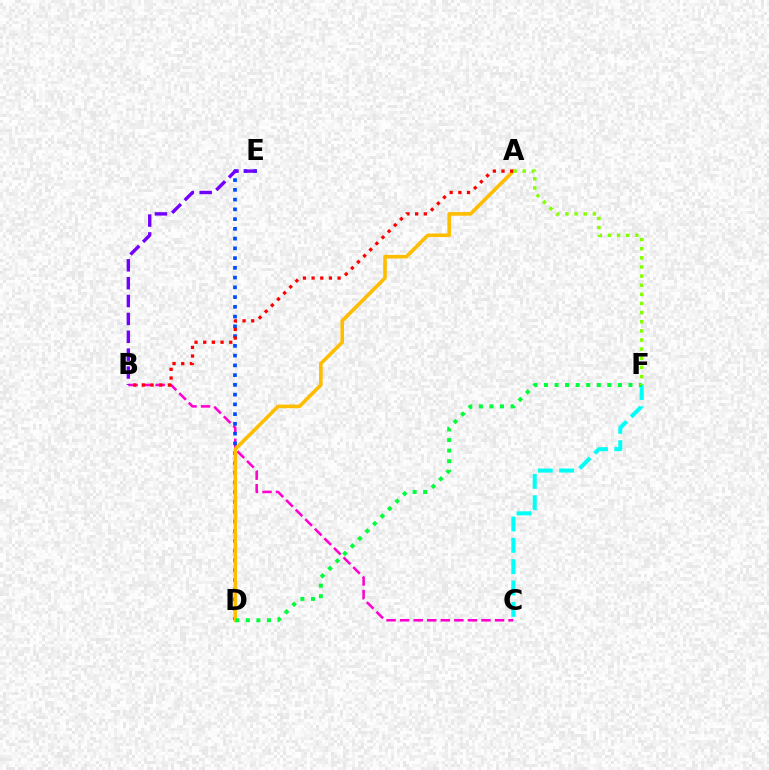{('B', 'C'): [{'color': '#ff00cf', 'line_style': 'dashed', 'thickness': 1.84}], ('D', 'E'): [{'color': '#004bff', 'line_style': 'dotted', 'thickness': 2.65}], ('C', 'F'): [{'color': '#00fff6', 'line_style': 'dashed', 'thickness': 2.9}], ('B', 'E'): [{'color': '#7200ff', 'line_style': 'dashed', 'thickness': 2.43}], ('A', 'D'): [{'color': '#ffbd00', 'line_style': 'solid', 'thickness': 2.58}], ('A', 'B'): [{'color': '#ff0000', 'line_style': 'dotted', 'thickness': 2.36}], ('D', 'F'): [{'color': '#00ff39', 'line_style': 'dotted', 'thickness': 2.87}], ('A', 'F'): [{'color': '#84ff00', 'line_style': 'dotted', 'thickness': 2.48}]}